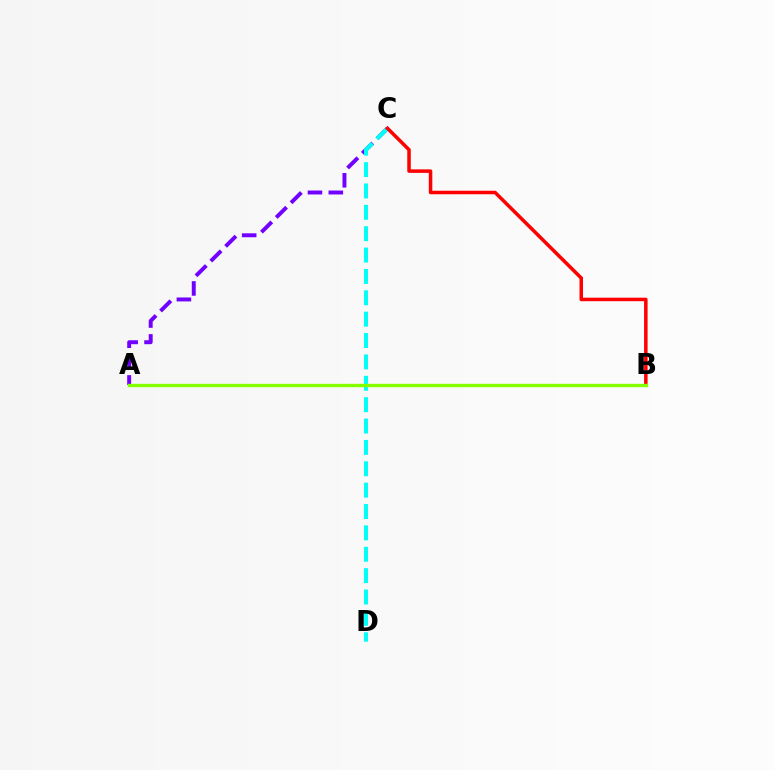{('A', 'C'): [{'color': '#7200ff', 'line_style': 'dashed', 'thickness': 2.83}], ('C', 'D'): [{'color': '#00fff6', 'line_style': 'dashed', 'thickness': 2.9}], ('B', 'C'): [{'color': '#ff0000', 'line_style': 'solid', 'thickness': 2.53}], ('A', 'B'): [{'color': '#84ff00', 'line_style': 'solid', 'thickness': 2.43}]}